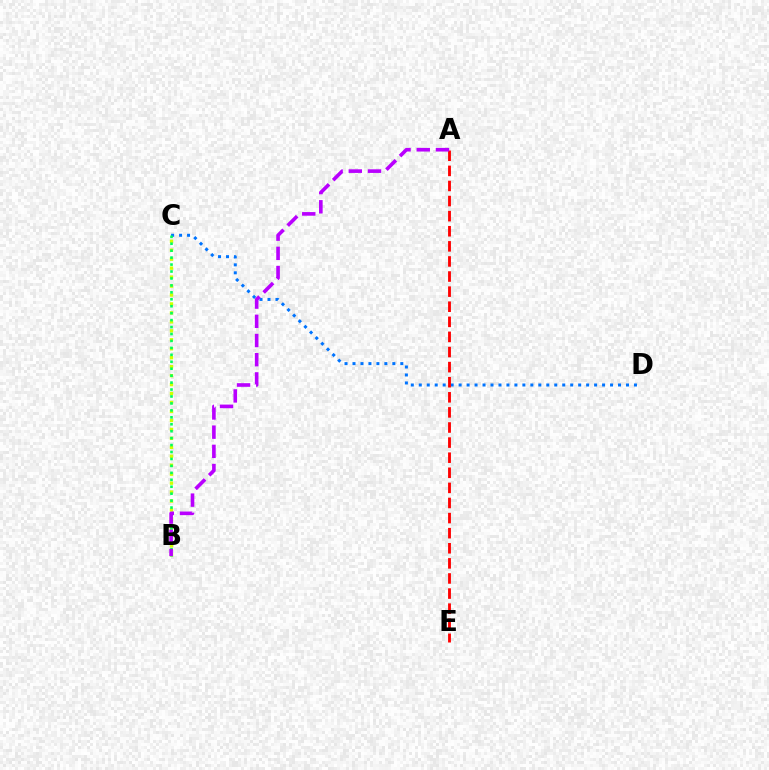{('C', 'D'): [{'color': '#0074ff', 'line_style': 'dotted', 'thickness': 2.17}], ('B', 'C'): [{'color': '#d1ff00', 'line_style': 'dotted', 'thickness': 2.43}, {'color': '#00ff5c', 'line_style': 'dotted', 'thickness': 1.89}], ('A', 'E'): [{'color': '#ff0000', 'line_style': 'dashed', 'thickness': 2.05}], ('A', 'B'): [{'color': '#b900ff', 'line_style': 'dashed', 'thickness': 2.61}]}